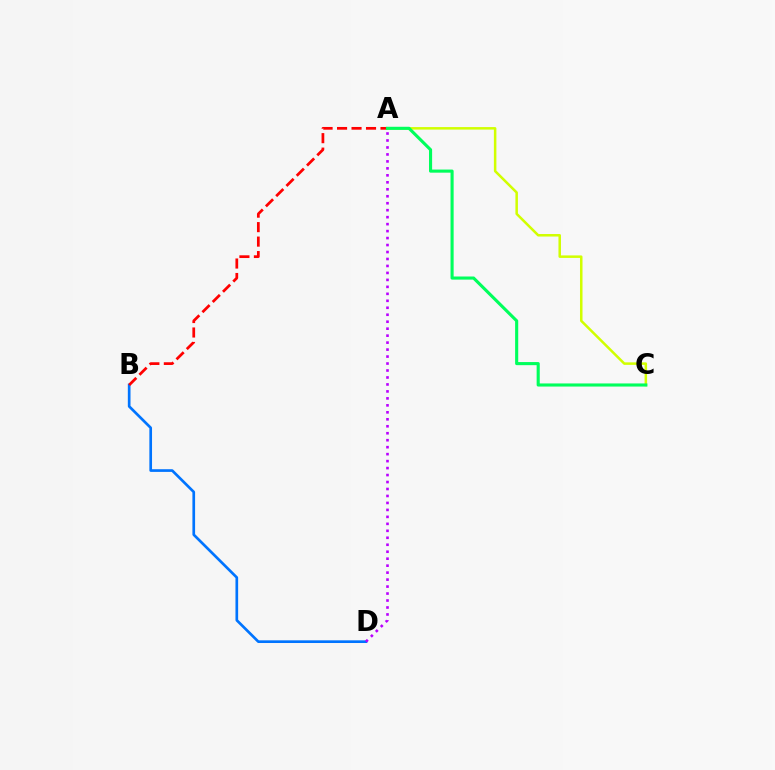{('B', 'D'): [{'color': '#0074ff', 'line_style': 'solid', 'thickness': 1.93}], ('A', 'B'): [{'color': '#ff0000', 'line_style': 'dashed', 'thickness': 1.97}], ('A', 'C'): [{'color': '#d1ff00', 'line_style': 'solid', 'thickness': 1.81}, {'color': '#00ff5c', 'line_style': 'solid', 'thickness': 2.24}], ('A', 'D'): [{'color': '#b900ff', 'line_style': 'dotted', 'thickness': 1.89}]}